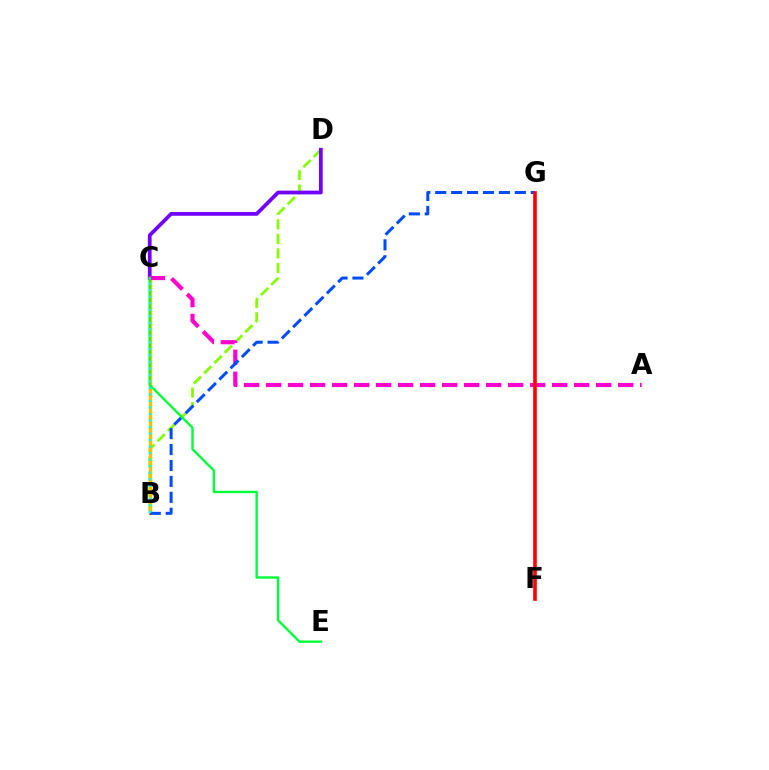{('B', 'D'): [{'color': '#84ff00', 'line_style': 'dashed', 'thickness': 1.98}], ('C', 'D'): [{'color': '#7200ff', 'line_style': 'solid', 'thickness': 2.7}], ('B', 'C'): [{'color': '#ffbd00', 'line_style': 'solid', 'thickness': 2.5}, {'color': '#00fff6', 'line_style': 'dotted', 'thickness': 1.77}], ('A', 'C'): [{'color': '#ff00cf', 'line_style': 'dashed', 'thickness': 2.99}], ('B', 'G'): [{'color': '#004bff', 'line_style': 'dashed', 'thickness': 2.16}], ('C', 'E'): [{'color': '#00ff39', 'line_style': 'solid', 'thickness': 1.72}], ('F', 'G'): [{'color': '#ff0000', 'line_style': 'solid', 'thickness': 2.61}]}